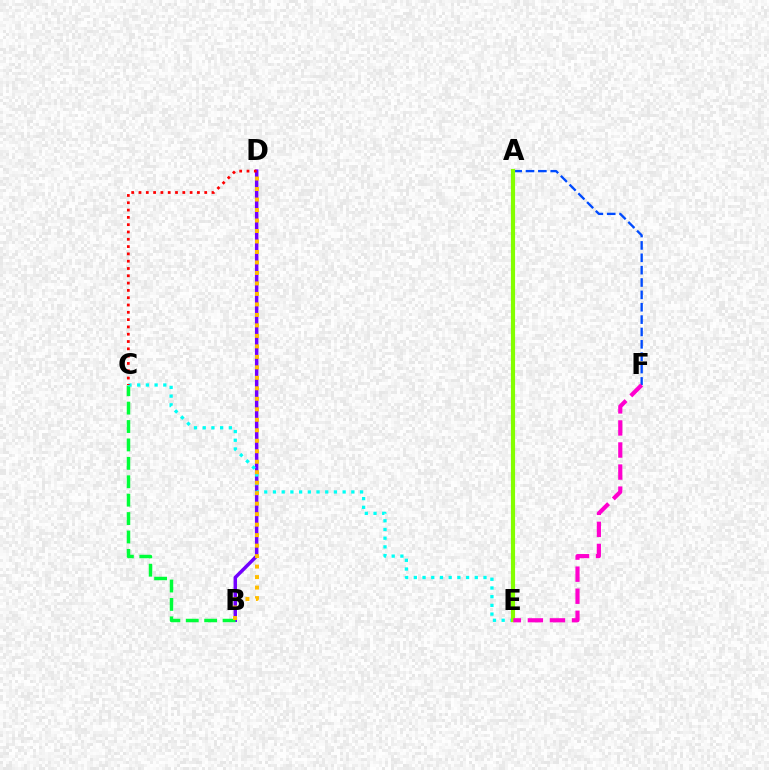{('B', 'D'): [{'color': '#7200ff', 'line_style': 'solid', 'thickness': 2.49}, {'color': '#ffbd00', 'line_style': 'dotted', 'thickness': 2.85}], ('B', 'C'): [{'color': '#00ff39', 'line_style': 'dashed', 'thickness': 2.5}], ('C', 'E'): [{'color': '#00fff6', 'line_style': 'dotted', 'thickness': 2.37}], ('A', 'F'): [{'color': '#004bff', 'line_style': 'dashed', 'thickness': 1.68}], ('A', 'E'): [{'color': '#84ff00', 'line_style': 'solid', 'thickness': 2.99}], ('E', 'F'): [{'color': '#ff00cf', 'line_style': 'dashed', 'thickness': 3.0}], ('C', 'D'): [{'color': '#ff0000', 'line_style': 'dotted', 'thickness': 1.98}]}